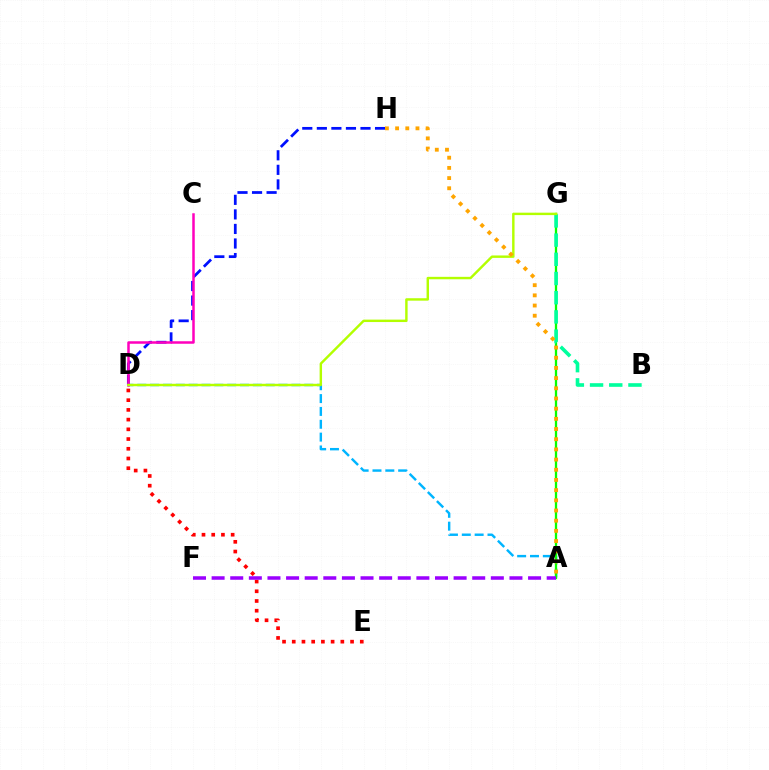{('A', 'D'): [{'color': '#00b5ff', 'line_style': 'dashed', 'thickness': 1.74}], ('D', 'H'): [{'color': '#0010ff', 'line_style': 'dashed', 'thickness': 1.98}], ('C', 'D'): [{'color': '#ff00bd', 'line_style': 'solid', 'thickness': 1.81}], ('A', 'G'): [{'color': '#08ff00', 'line_style': 'solid', 'thickness': 1.65}], ('D', 'E'): [{'color': '#ff0000', 'line_style': 'dotted', 'thickness': 2.64}], ('A', 'F'): [{'color': '#9b00ff', 'line_style': 'dashed', 'thickness': 2.53}], ('B', 'G'): [{'color': '#00ff9d', 'line_style': 'dashed', 'thickness': 2.61}], ('D', 'G'): [{'color': '#b3ff00', 'line_style': 'solid', 'thickness': 1.75}], ('A', 'H'): [{'color': '#ffa500', 'line_style': 'dotted', 'thickness': 2.77}]}